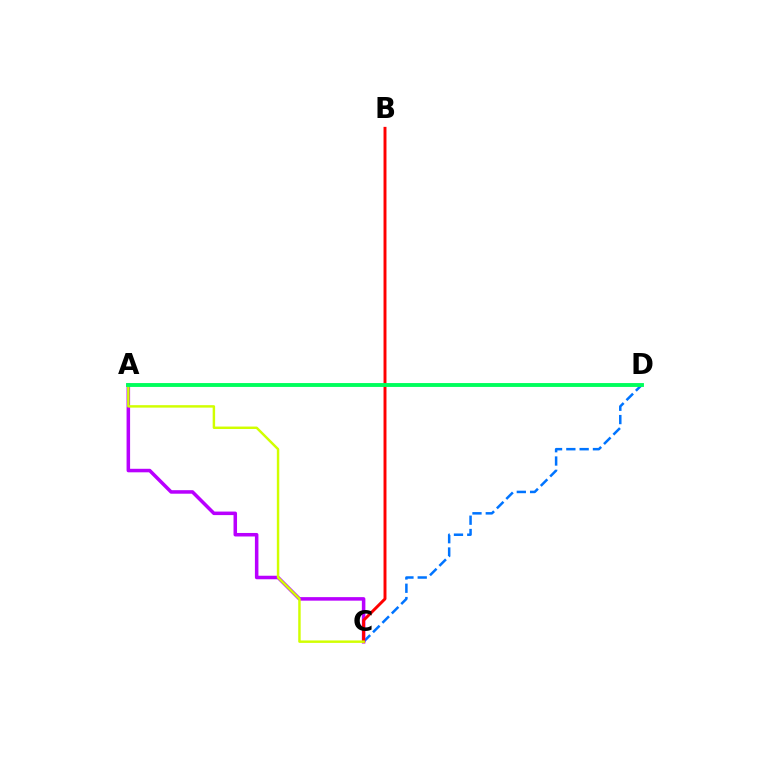{('C', 'D'): [{'color': '#0074ff', 'line_style': 'dashed', 'thickness': 1.81}], ('A', 'C'): [{'color': '#b900ff', 'line_style': 'solid', 'thickness': 2.54}, {'color': '#d1ff00', 'line_style': 'solid', 'thickness': 1.77}], ('B', 'C'): [{'color': '#ff0000', 'line_style': 'solid', 'thickness': 2.11}], ('A', 'D'): [{'color': '#00ff5c', 'line_style': 'solid', 'thickness': 2.79}]}